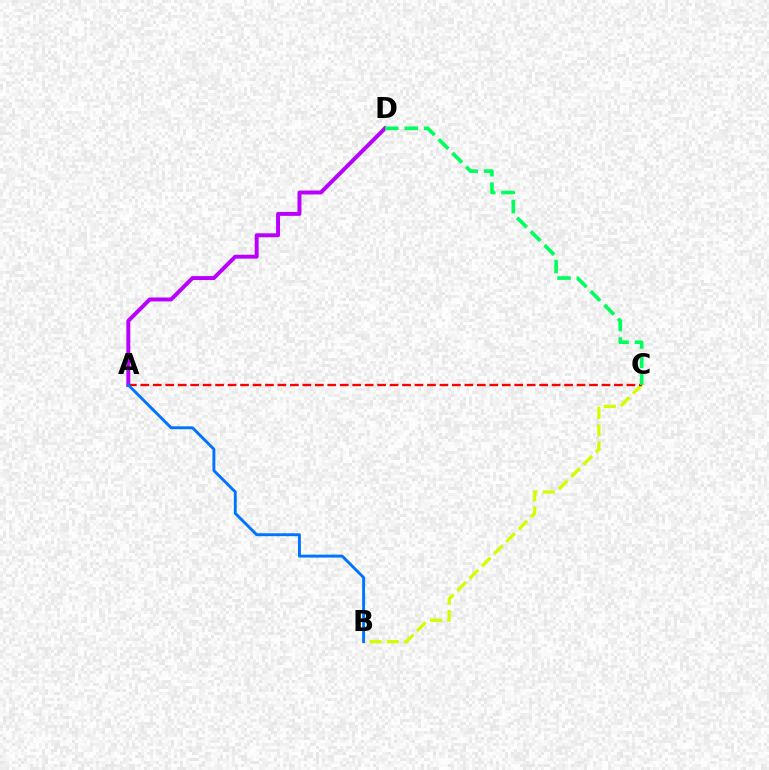{('A', 'D'): [{'color': '#b900ff', 'line_style': 'solid', 'thickness': 2.85}], ('B', 'C'): [{'color': '#d1ff00', 'line_style': 'dashed', 'thickness': 2.36}], ('A', 'C'): [{'color': '#ff0000', 'line_style': 'dashed', 'thickness': 1.69}], ('C', 'D'): [{'color': '#00ff5c', 'line_style': 'dashed', 'thickness': 2.64}], ('A', 'B'): [{'color': '#0074ff', 'line_style': 'solid', 'thickness': 2.09}]}